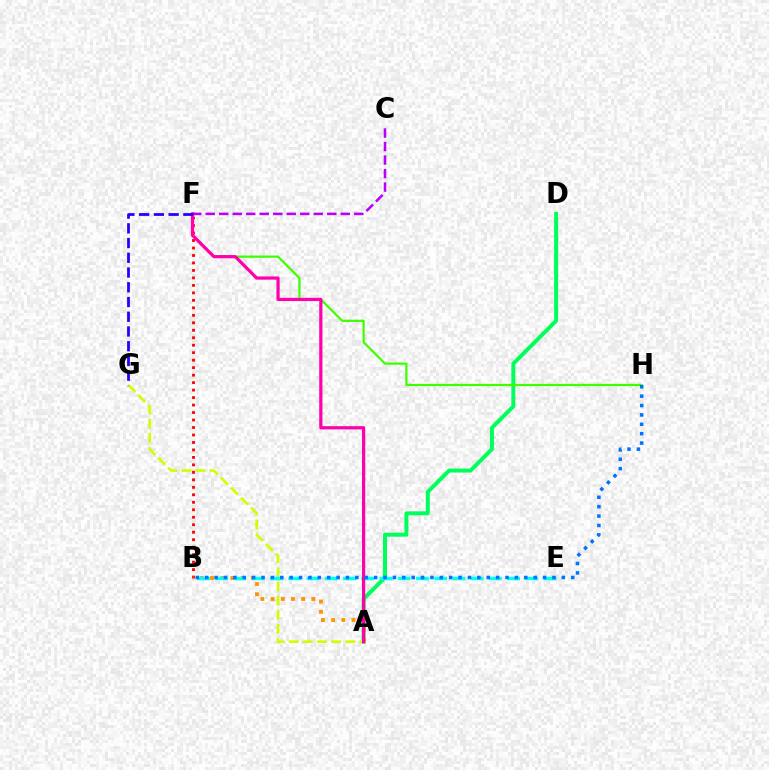{('A', 'D'): [{'color': '#00ff5c', 'line_style': 'solid', 'thickness': 2.86}], ('A', 'G'): [{'color': '#d1ff00', 'line_style': 'dashed', 'thickness': 1.93}], ('B', 'F'): [{'color': '#ff0000', 'line_style': 'dotted', 'thickness': 2.03}], ('C', 'F'): [{'color': '#b900ff', 'line_style': 'dashed', 'thickness': 1.83}], ('A', 'B'): [{'color': '#ff9400', 'line_style': 'dotted', 'thickness': 2.77}], ('B', 'E'): [{'color': '#00fff6', 'line_style': 'dashed', 'thickness': 2.48}], ('F', 'H'): [{'color': '#3dff00', 'line_style': 'solid', 'thickness': 1.59}], ('A', 'F'): [{'color': '#ff00ac', 'line_style': 'solid', 'thickness': 2.32}], ('B', 'H'): [{'color': '#0074ff', 'line_style': 'dotted', 'thickness': 2.55}], ('F', 'G'): [{'color': '#2500ff', 'line_style': 'dashed', 'thickness': 2.0}]}